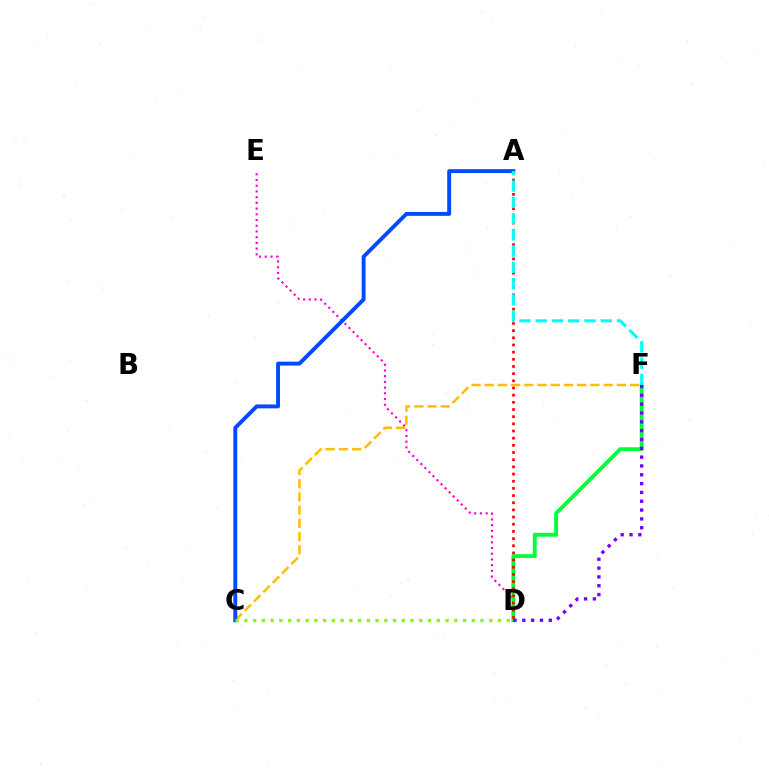{('C', 'F'): [{'color': '#ffbd00', 'line_style': 'dashed', 'thickness': 1.79}], ('D', 'E'): [{'color': '#ff00cf', 'line_style': 'dotted', 'thickness': 1.55}], ('A', 'C'): [{'color': '#004bff', 'line_style': 'solid', 'thickness': 2.82}], ('D', 'F'): [{'color': '#00ff39', 'line_style': 'solid', 'thickness': 2.79}, {'color': '#7200ff', 'line_style': 'dotted', 'thickness': 2.4}], ('A', 'D'): [{'color': '#ff0000', 'line_style': 'dotted', 'thickness': 1.95}], ('A', 'F'): [{'color': '#00fff6', 'line_style': 'dashed', 'thickness': 2.21}], ('C', 'D'): [{'color': '#84ff00', 'line_style': 'dotted', 'thickness': 2.38}]}